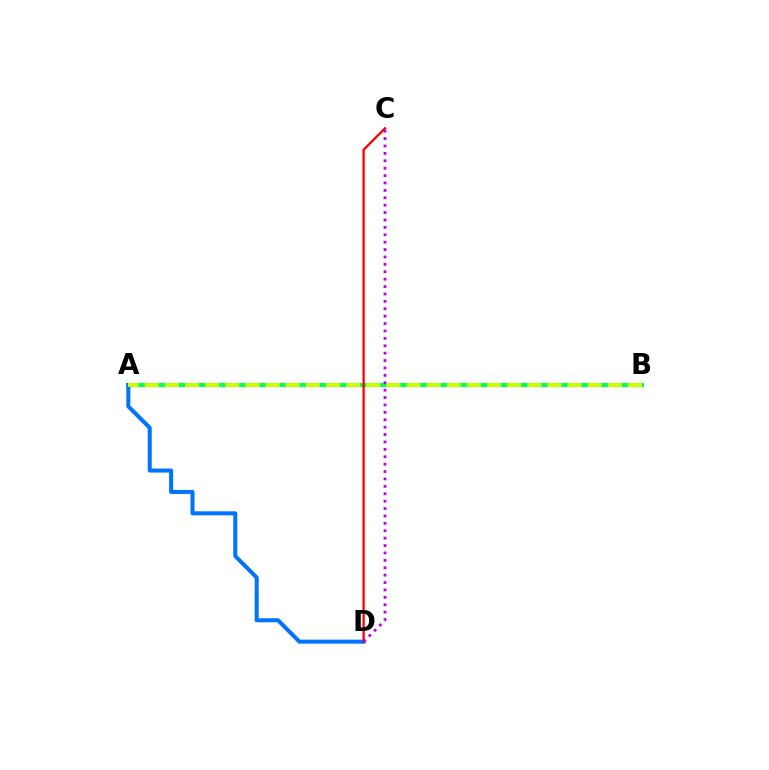{('A', 'B'): [{'color': '#00ff5c', 'line_style': 'solid', 'thickness': 2.96}, {'color': '#d1ff00', 'line_style': 'dashed', 'thickness': 2.73}], ('A', 'D'): [{'color': '#0074ff', 'line_style': 'solid', 'thickness': 2.9}], ('C', 'D'): [{'color': '#ff0000', 'line_style': 'solid', 'thickness': 1.66}, {'color': '#b900ff', 'line_style': 'dotted', 'thickness': 2.01}]}